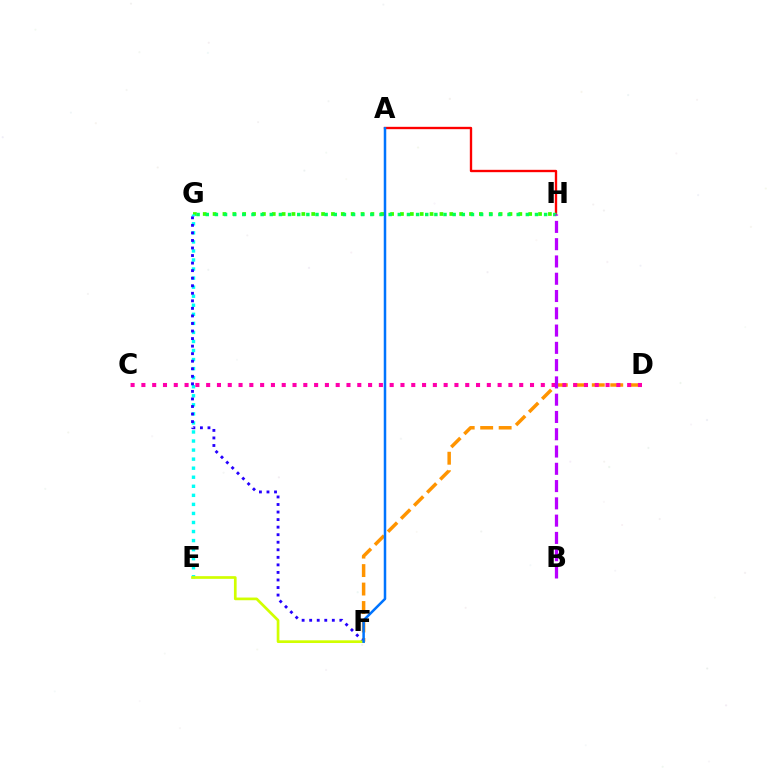{('D', 'F'): [{'color': '#ff9400', 'line_style': 'dashed', 'thickness': 2.51}], ('G', 'H'): [{'color': '#3dff00', 'line_style': 'dotted', 'thickness': 2.68}, {'color': '#00ff5c', 'line_style': 'dotted', 'thickness': 2.48}], ('E', 'G'): [{'color': '#00fff6', 'line_style': 'dotted', 'thickness': 2.46}], ('A', 'H'): [{'color': '#ff0000', 'line_style': 'solid', 'thickness': 1.69}], ('F', 'G'): [{'color': '#2500ff', 'line_style': 'dotted', 'thickness': 2.05}], ('C', 'D'): [{'color': '#ff00ac', 'line_style': 'dotted', 'thickness': 2.93}], ('E', 'F'): [{'color': '#d1ff00', 'line_style': 'solid', 'thickness': 1.94}], ('A', 'F'): [{'color': '#0074ff', 'line_style': 'solid', 'thickness': 1.81}], ('B', 'H'): [{'color': '#b900ff', 'line_style': 'dashed', 'thickness': 2.35}]}